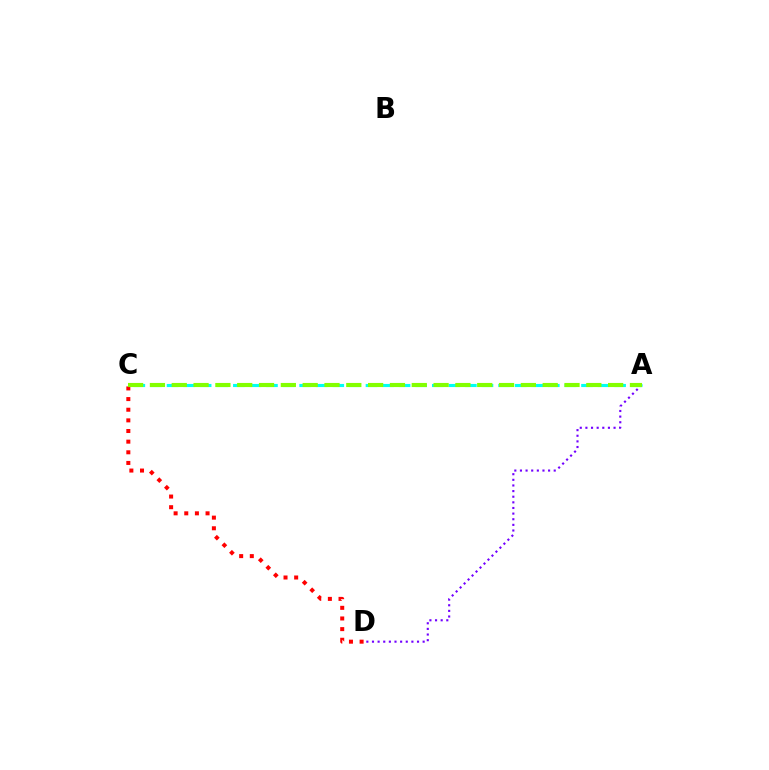{('A', 'D'): [{'color': '#7200ff', 'line_style': 'dotted', 'thickness': 1.53}], ('C', 'D'): [{'color': '#ff0000', 'line_style': 'dotted', 'thickness': 2.89}], ('A', 'C'): [{'color': '#00fff6', 'line_style': 'dashed', 'thickness': 2.25}, {'color': '#84ff00', 'line_style': 'dashed', 'thickness': 2.96}]}